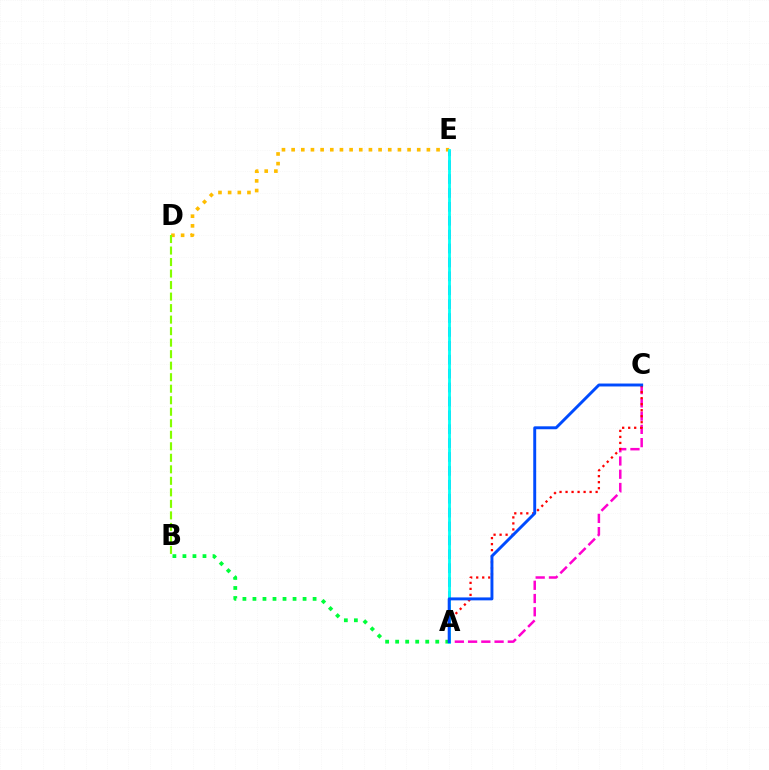{('A', 'C'): [{'color': '#ff00cf', 'line_style': 'dashed', 'thickness': 1.8}, {'color': '#ff0000', 'line_style': 'dotted', 'thickness': 1.63}, {'color': '#004bff', 'line_style': 'solid', 'thickness': 2.11}], ('A', 'E'): [{'color': '#7200ff', 'line_style': 'dashed', 'thickness': 1.89}, {'color': '#00fff6', 'line_style': 'solid', 'thickness': 2.01}], ('A', 'B'): [{'color': '#00ff39', 'line_style': 'dotted', 'thickness': 2.72}], ('D', 'E'): [{'color': '#ffbd00', 'line_style': 'dotted', 'thickness': 2.62}], ('B', 'D'): [{'color': '#84ff00', 'line_style': 'dashed', 'thickness': 1.56}]}